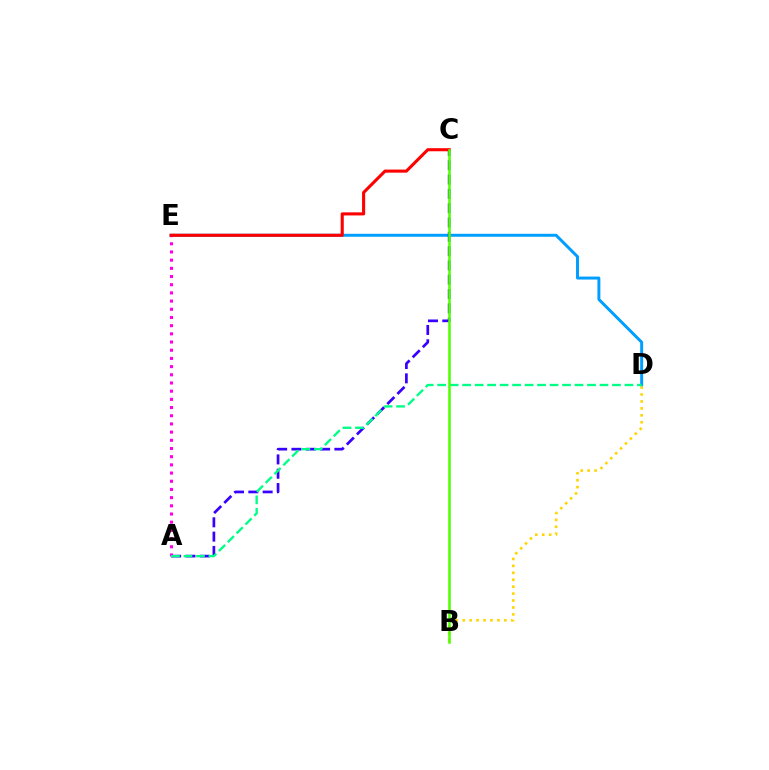{('D', 'E'): [{'color': '#009eff', 'line_style': 'solid', 'thickness': 2.13}], ('B', 'D'): [{'color': '#ffd500', 'line_style': 'dotted', 'thickness': 1.88}], ('A', 'C'): [{'color': '#3700ff', 'line_style': 'dashed', 'thickness': 1.94}], ('A', 'E'): [{'color': '#ff00ed', 'line_style': 'dotted', 'thickness': 2.22}], ('A', 'D'): [{'color': '#00ff86', 'line_style': 'dashed', 'thickness': 1.7}], ('C', 'E'): [{'color': '#ff0000', 'line_style': 'solid', 'thickness': 2.22}], ('B', 'C'): [{'color': '#4fff00', 'line_style': 'solid', 'thickness': 1.83}]}